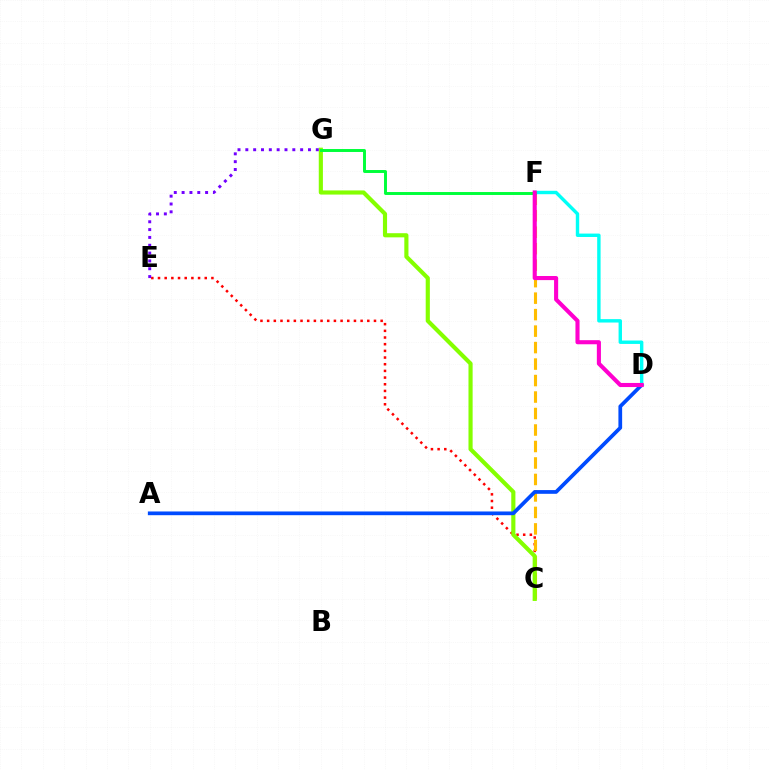{('C', 'E'): [{'color': '#ff0000', 'line_style': 'dotted', 'thickness': 1.81}], ('C', 'F'): [{'color': '#ffbd00', 'line_style': 'dashed', 'thickness': 2.24}], ('C', 'G'): [{'color': '#84ff00', 'line_style': 'solid', 'thickness': 2.98}], ('A', 'D'): [{'color': '#004bff', 'line_style': 'solid', 'thickness': 2.68}], ('D', 'F'): [{'color': '#00fff6', 'line_style': 'solid', 'thickness': 2.45}, {'color': '#ff00cf', 'line_style': 'solid', 'thickness': 2.95}], ('F', 'G'): [{'color': '#00ff39', 'line_style': 'solid', 'thickness': 2.12}], ('E', 'G'): [{'color': '#7200ff', 'line_style': 'dotted', 'thickness': 2.13}]}